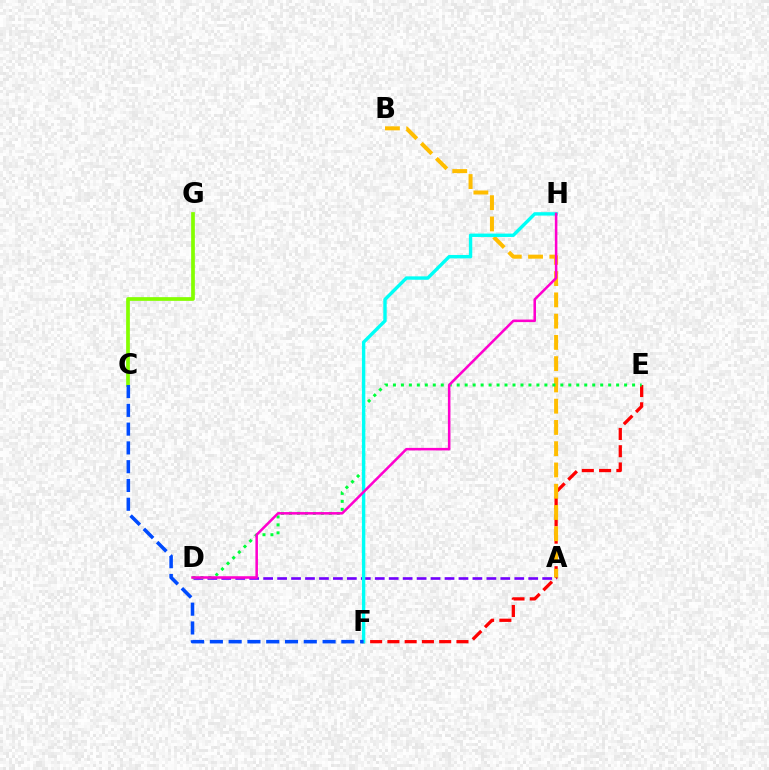{('E', 'F'): [{'color': '#ff0000', 'line_style': 'dashed', 'thickness': 2.34}], ('C', 'G'): [{'color': '#84ff00', 'line_style': 'solid', 'thickness': 2.67}], ('A', 'B'): [{'color': '#ffbd00', 'line_style': 'dashed', 'thickness': 2.89}], ('A', 'D'): [{'color': '#7200ff', 'line_style': 'dashed', 'thickness': 1.9}], ('D', 'E'): [{'color': '#00ff39', 'line_style': 'dotted', 'thickness': 2.17}], ('F', 'H'): [{'color': '#00fff6', 'line_style': 'solid', 'thickness': 2.44}], ('C', 'F'): [{'color': '#004bff', 'line_style': 'dashed', 'thickness': 2.55}], ('D', 'H'): [{'color': '#ff00cf', 'line_style': 'solid', 'thickness': 1.83}]}